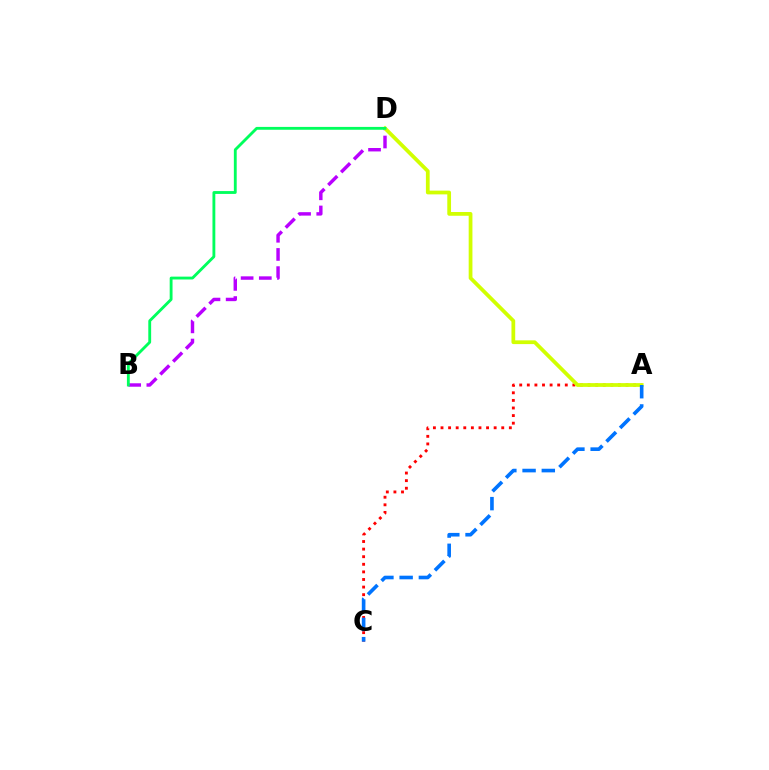{('A', 'C'): [{'color': '#ff0000', 'line_style': 'dotted', 'thickness': 2.06}, {'color': '#0074ff', 'line_style': 'dashed', 'thickness': 2.61}], ('B', 'D'): [{'color': '#b900ff', 'line_style': 'dashed', 'thickness': 2.47}, {'color': '#00ff5c', 'line_style': 'solid', 'thickness': 2.05}], ('A', 'D'): [{'color': '#d1ff00', 'line_style': 'solid', 'thickness': 2.7}]}